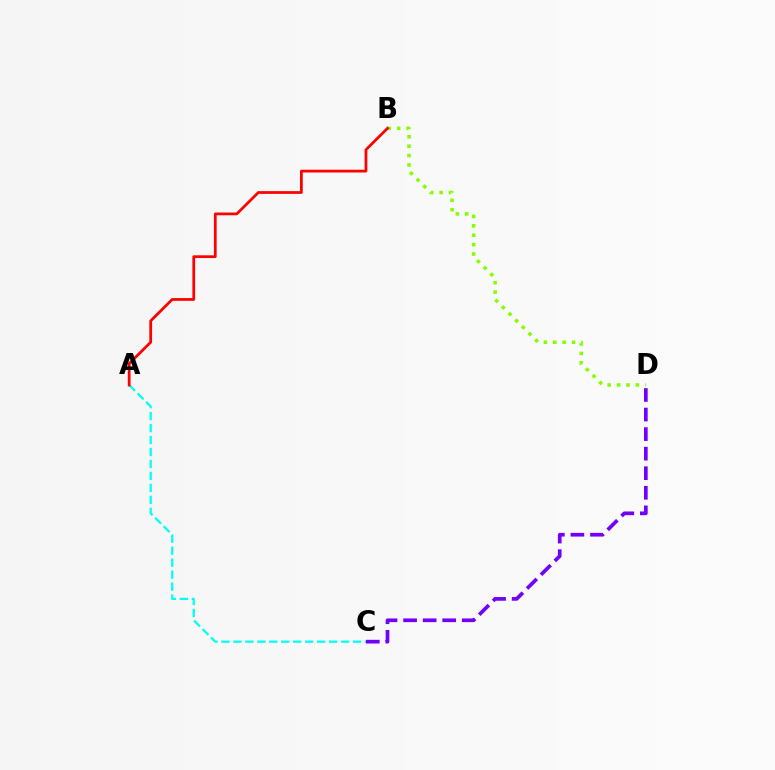{('A', 'C'): [{'color': '#00fff6', 'line_style': 'dashed', 'thickness': 1.63}], ('B', 'D'): [{'color': '#84ff00', 'line_style': 'dotted', 'thickness': 2.55}], ('A', 'B'): [{'color': '#ff0000', 'line_style': 'solid', 'thickness': 1.98}], ('C', 'D'): [{'color': '#7200ff', 'line_style': 'dashed', 'thickness': 2.66}]}